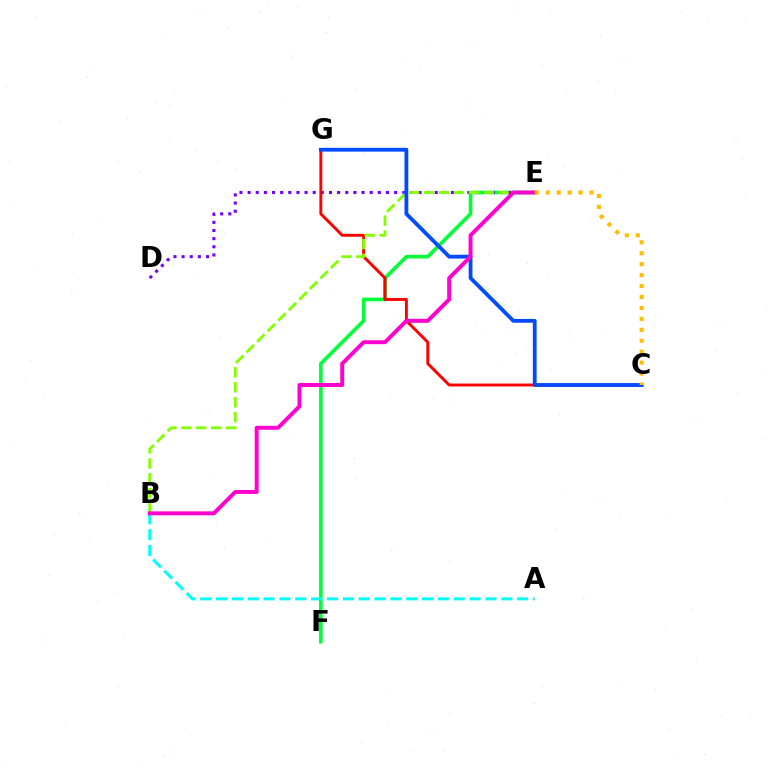{('E', 'F'): [{'color': '#00ff39', 'line_style': 'solid', 'thickness': 2.61}], ('D', 'E'): [{'color': '#7200ff', 'line_style': 'dotted', 'thickness': 2.21}], ('C', 'G'): [{'color': '#ff0000', 'line_style': 'solid', 'thickness': 2.09}, {'color': '#004bff', 'line_style': 'solid', 'thickness': 2.74}], ('B', 'E'): [{'color': '#84ff00', 'line_style': 'dashed', 'thickness': 2.03}, {'color': '#ff00cf', 'line_style': 'solid', 'thickness': 2.84}], ('A', 'B'): [{'color': '#00fff6', 'line_style': 'dashed', 'thickness': 2.15}], ('C', 'E'): [{'color': '#ffbd00', 'line_style': 'dotted', 'thickness': 2.97}]}